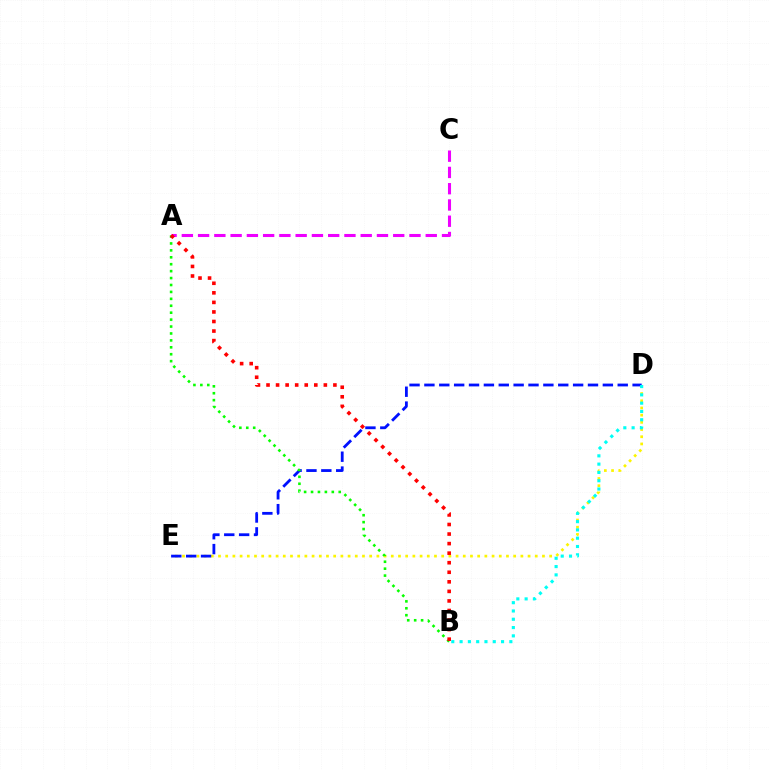{('D', 'E'): [{'color': '#fcf500', 'line_style': 'dotted', 'thickness': 1.96}, {'color': '#0010ff', 'line_style': 'dashed', 'thickness': 2.02}], ('A', 'C'): [{'color': '#ee00ff', 'line_style': 'dashed', 'thickness': 2.21}], ('B', 'D'): [{'color': '#00fff6', 'line_style': 'dotted', 'thickness': 2.25}], ('A', 'B'): [{'color': '#08ff00', 'line_style': 'dotted', 'thickness': 1.88}, {'color': '#ff0000', 'line_style': 'dotted', 'thickness': 2.6}]}